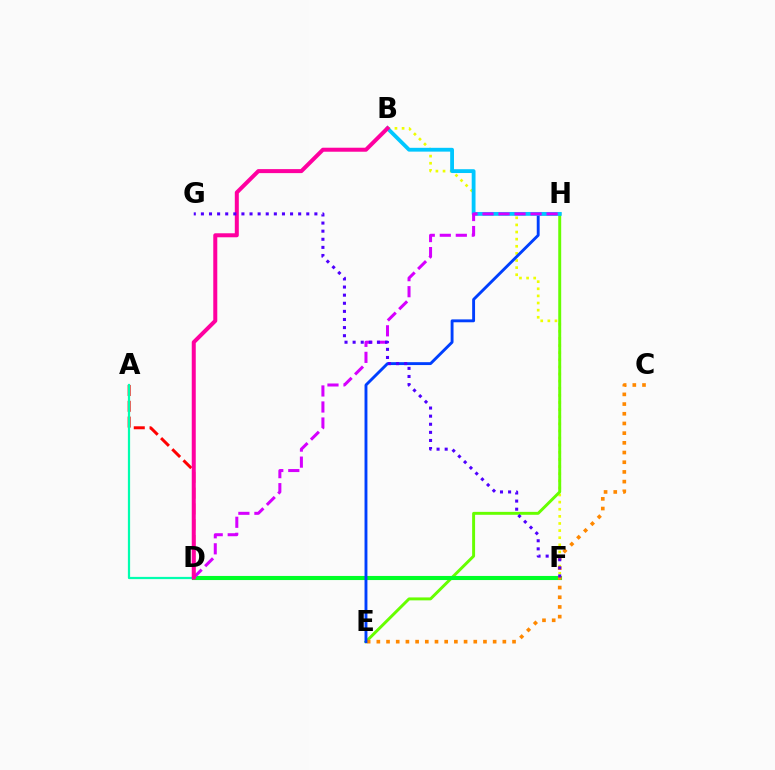{('B', 'F'): [{'color': '#eeff00', 'line_style': 'dotted', 'thickness': 1.93}], ('E', 'H'): [{'color': '#66ff00', 'line_style': 'solid', 'thickness': 2.12}, {'color': '#003fff', 'line_style': 'solid', 'thickness': 2.08}], ('D', 'F'): [{'color': '#00ff27', 'line_style': 'solid', 'thickness': 2.95}], ('C', 'E'): [{'color': '#ff8800', 'line_style': 'dotted', 'thickness': 2.63}], ('A', 'D'): [{'color': '#ff0000', 'line_style': 'dashed', 'thickness': 2.14}, {'color': '#00ffaf', 'line_style': 'solid', 'thickness': 1.6}], ('B', 'H'): [{'color': '#00c7ff', 'line_style': 'solid', 'thickness': 2.75}], ('D', 'H'): [{'color': '#d600ff', 'line_style': 'dashed', 'thickness': 2.18}], ('B', 'D'): [{'color': '#ff00a0', 'line_style': 'solid', 'thickness': 2.89}], ('F', 'G'): [{'color': '#4f00ff', 'line_style': 'dotted', 'thickness': 2.2}]}